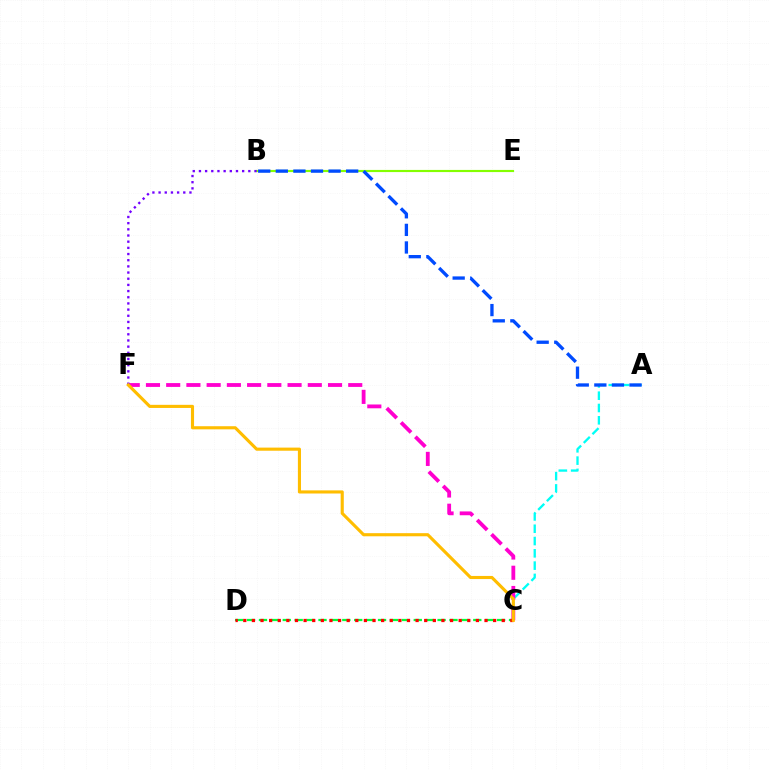{('C', 'D'): [{'color': '#00ff39', 'line_style': 'dashed', 'thickness': 1.62}, {'color': '#ff0000', 'line_style': 'dotted', 'thickness': 2.34}], ('A', 'C'): [{'color': '#00fff6', 'line_style': 'dashed', 'thickness': 1.67}], ('C', 'F'): [{'color': '#ff00cf', 'line_style': 'dashed', 'thickness': 2.75}, {'color': '#ffbd00', 'line_style': 'solid', 'thickness': 2.25}], ('B', 'E'): [{'color': '#84ff00', 'line_style': 'solid', 'thickness': 1.55}], ('B', 'F'): [{'color': '#7200ff', 'line_style': 'dotted', 'thickness': 1.68}], ('A', 'B'): [{'color': '#004bff', 'line_style': 'dashed', 'thickness': 2.39}]}